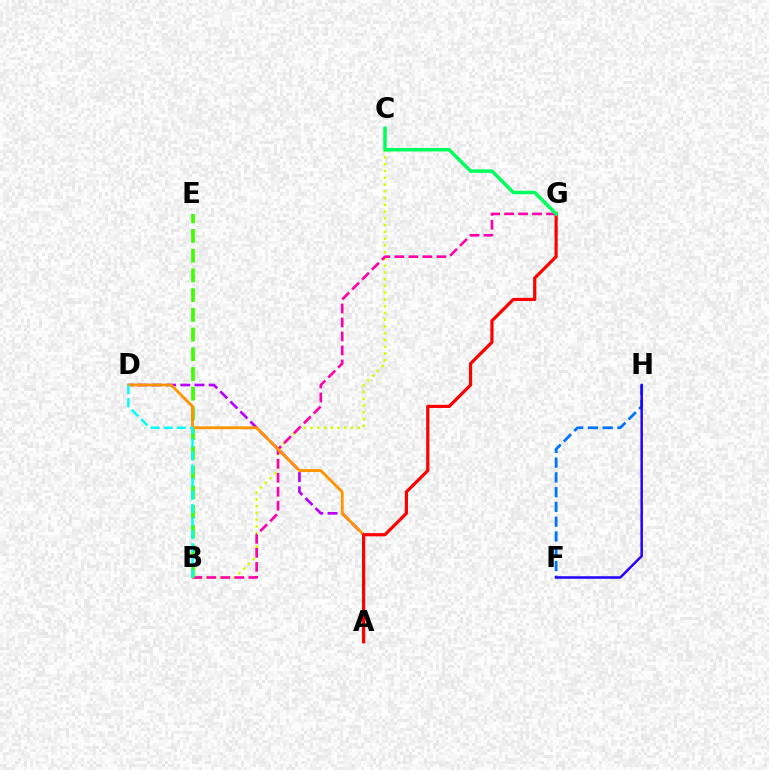{('B', 'C'): [{'color': '#d1ff00', 'line_style': 'dotted', 'thickness': 1.84}], ('B', 'G'): [{'color': '#ff00ac', 'line_style': 'dashed', 'thickness': 1.9}], ('A', 'D'): [{'color': '#b900ff', 'line_style': 'dashed', 'thickness': 1.93}, {'color': '#ff9400', 'line_style': 'solid', 'thickness': 2.05}], ('B', 'E'): [{'color': '#3dff00', 'line_style': 'dashed', 'thickness': 2.68}], ('F', 'H'): [{'color': '#0074ff', 'line_style': 'dashed', 'thickness': 2.01}, {'color': '#2500ff', 'line_style': 'solid', 'thickness': 1.81}], ('A', 'G'): [{'color': '#ff0000', 'line_style': 'solid', 'thickness': 2.3}], ('C', 'G'): [{'color': '#00ff5c', 'line_style': 'solid', 'thickness': 2.52}], ('B', 'D'): [{'color': '#00fff6', 'line_style': 'dashed', 'thickness': 1.78}]}